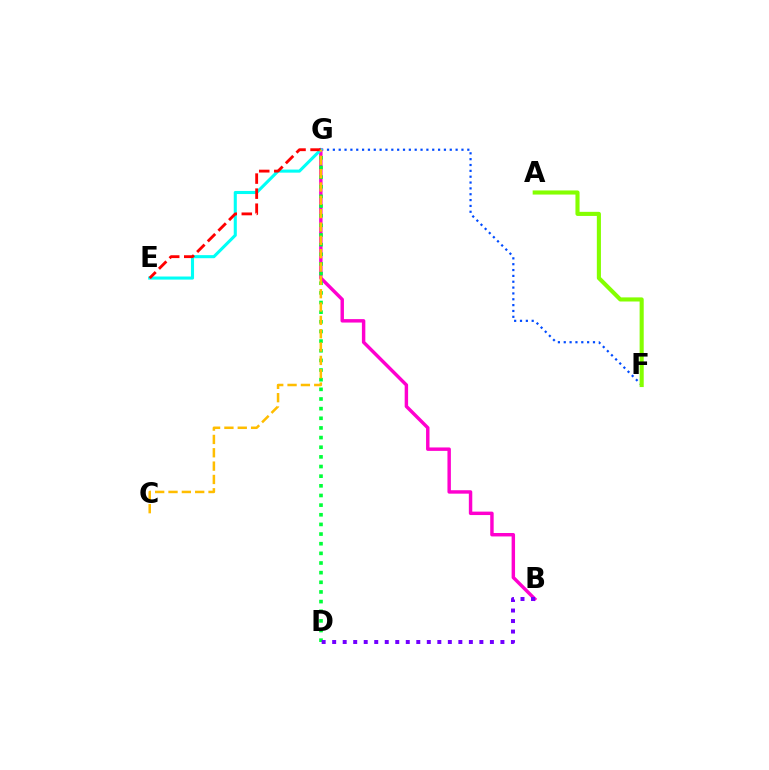{('F', 'G'): [{'color': '#004bff', 'line_style': 'dotted', 'thickness': 1.59}], ('B', 'G'): [{'color': '#ff00cf', 'line_style': 'solid', 'thickness': 2.47}], ('E', 'G'): [{'color': '#00fff6', 'line_style': 'solid', 'thickness': 2.22}, {'color': '#ff0000', 'line_style': 'dashed', 'thickness': 2.04}], ('D', 'G'): [{'color': '#00ff39', 'line_style': 'dotted', 'thickness': 2.62}], ('A', 'F'): [{'color': '#84ff00', 'line_style': 'solid', 'thickness': 2.96}], ('B', 'D'): [{'color': '#7200ff', 'line_style': 'dotted', 'thickness': 2.86}], ('C', 'G'): [{'color': '#ffbd00', 'line_style': 'dashed', 'thickness': 1.81}]}